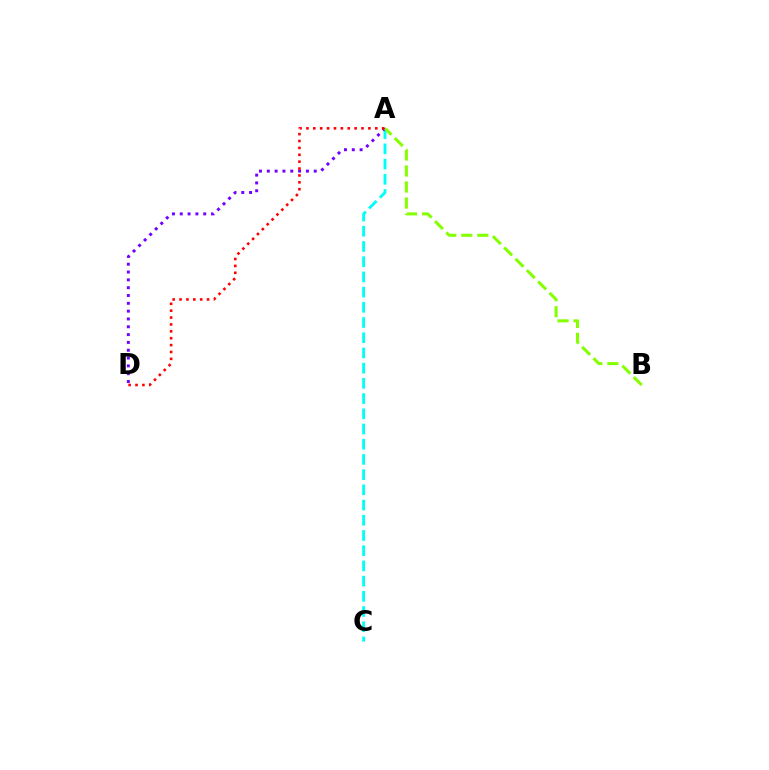{('A', 'C'): [{'color': '#00fff6', 'line_style': 'dashed', 'thickness': 2.07}], ('A', 'D'): [{'color': '#7200ff', 'line_style': 'dotted', 'thickness': 2.12}, {'color': '#ff0000', 'line_style': 'dotted', 'thickness': 1.87}], ('A', 'B'): [{'color': '#84ff00', 'line_style': 'dashed', 'thickness': 2.18}]}